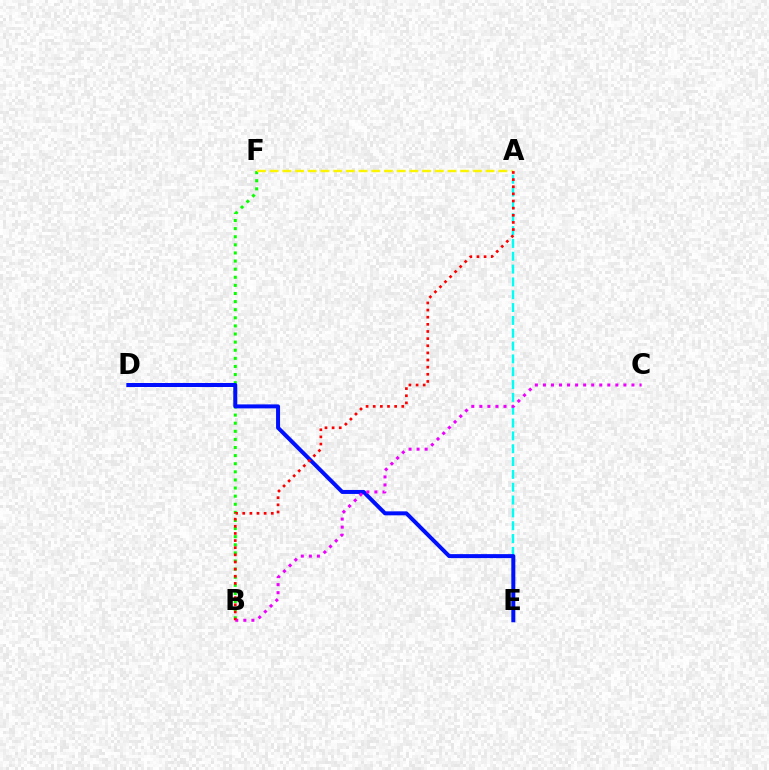{('A', 'E'): [{'color': '#00fff6', 'line_style': 'dashed', 'thickness': 1.74}], ('B', 'F'): [{'color': '#08ff00', 'line_style': 'dotted', 'thickness': 2.2}], ('D', 'E'): [{'color': '#0010ff', 'line_style': 'solid', 'thickness': 2.87}], ('A', 'F'): [{'color': '#fcf500', 'line_style': 'dashed', 'thickness': 1.73}], ('B', 'C'): [{'color': '#ee00ff', 'line_style': 'dotted', 'thickness': 2.19}], ('A', 'B'): [{'color': '#ff0000', 'line_style': 'dotted', 'thickness': 1.94}]}